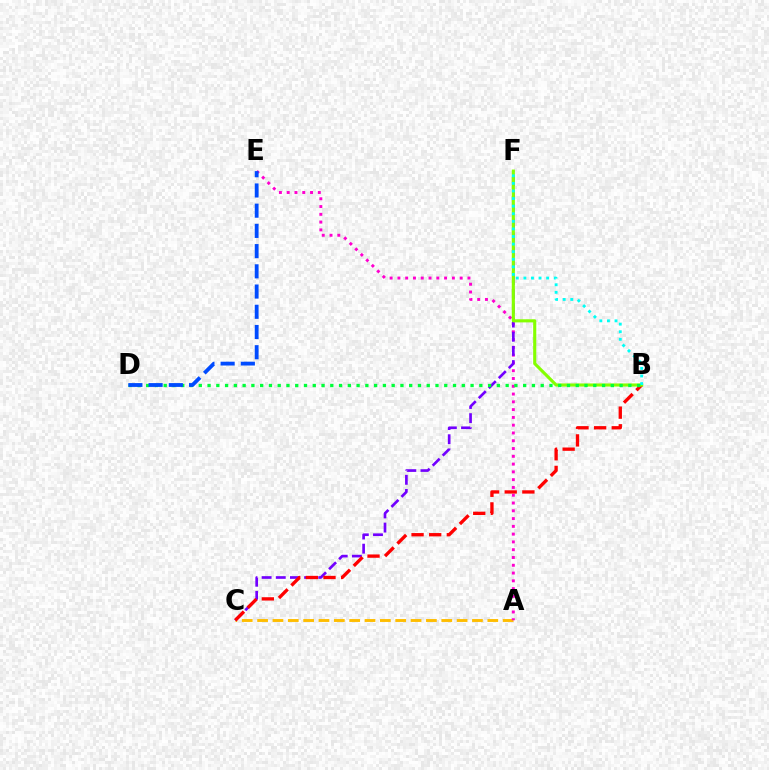{('A', 'C'): [{'color': '#ffbd00', 'line_style': 'dashed', 'thickness': 2.08}], ('A', 'E'): [{'color': '#ff00cf', 'line_style': 'dotted', 'thickness': 2.11}], ('C', 'F'): [{'color': '#7200ff', 'line_style': 'dashed', 'thickness': 1.92}], ('B', 'C'): [{'color': '#ff0000', 'line_style': 'dashed', 'thickness': 2.4}], ('B', 'F'): [{'color': '#84ff00', 'line_style': 'solid', 'thickness': 2.24}, {'color': '#00fff6', 'line_style': 'dotted', 'thickness': 2.06}], ('B', 'D'): [{'color': '#00ff39', 'line_style': 'dotted', 'thickness': 2.38}], ('D', 'E'): [{'color': '#004bff', 'line_style': 'dashed', 'thickness': 2.75}]}